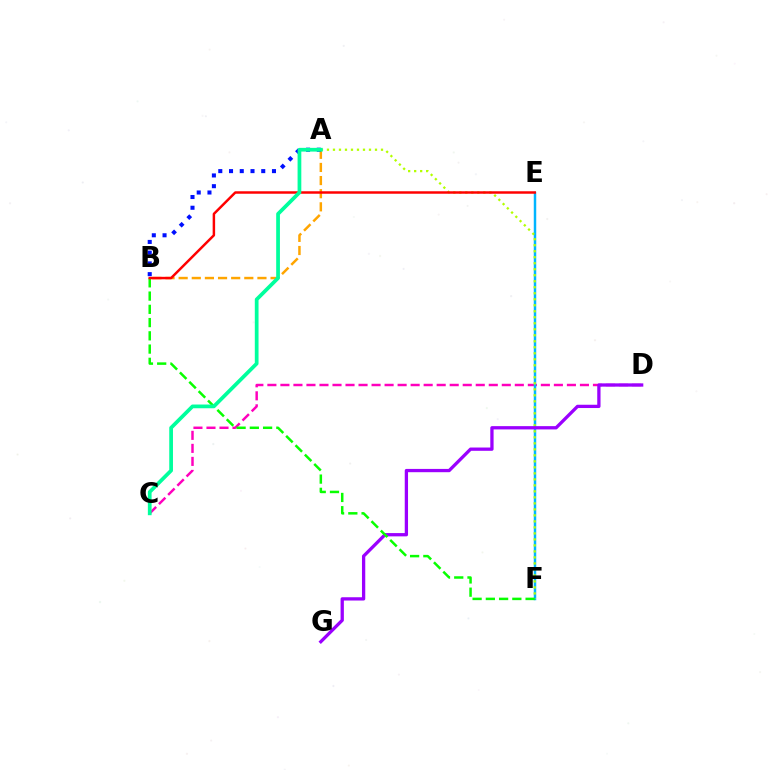{('C', 'D'): [{'color': '#ff00bd', 'line_style': 'dashed', 'thickness': 1.77}], ('E', 'F'): [{'color': '#00b5ff', 'line_style': 'solid', 'thickness': 1.78}], ('A', 'B'): [{'color': '#ffa500', 'line_style': 'dashed', 'thickness': 1.78}, {'color': '#0010ff', 'line_style': 'dotted', 'thickness': 2.92}], ('A', 'F'): [{'color': '#b3ff00', 'line_style': 'dotted', 'thickness': 1.63}], ('D', 'G'): [{'color': '#9b00ff', 'line_style': 'solid', 'thickness': 2.37}], ('B', 'F'): [{'color': '#08ff00', 'line_style': 'dashed', 'thickness': 1.8}], ('B', 'E'): [{'color': '#ff0000', 'line_style': 'solid', 'thickness': 1.78}], ('A', 'C'): [{'color': '#00ff9d', 'line_style': 'solid', 'thickness': 2.69}]}